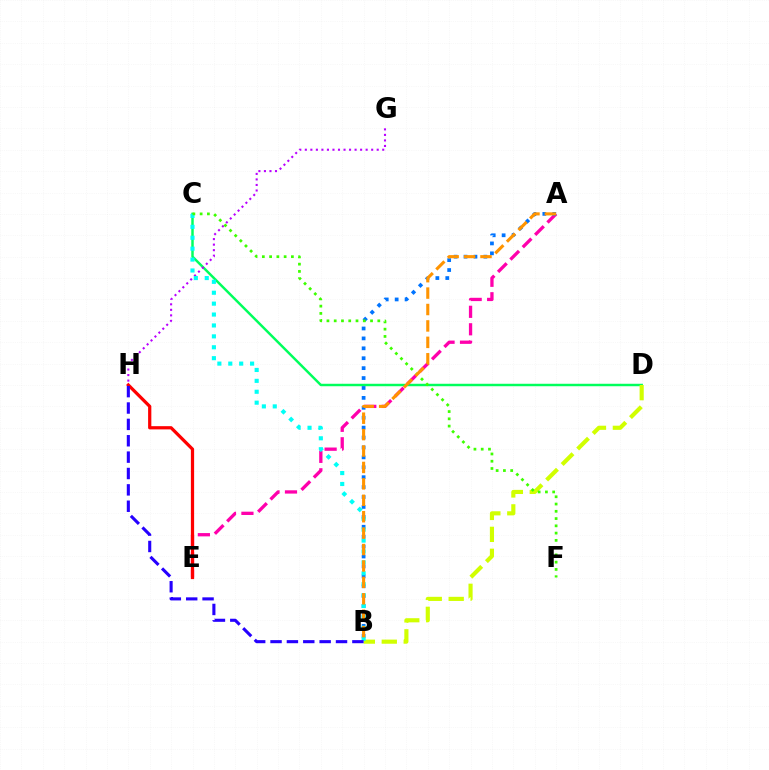{('C', 'D'): [{'color': '#00ff5c', 'line_style': 'solid', 'thickness': 1.77}], ('A', 'E'): [{'color': '#ff00ac', 'line_style': 'dashed', 'thickness': 2.37}], ('E', 'H'): [{'color': '#ff0000', 'line_style': 'solid', 'thickness': 2.33}], ('B', 'D'): [{'color': '#d1ff00', 'line_style': 'dashed', 'thickness': 2.98}], ('G', 'H'): [{'color': '#b900ff', 'line_style': 'dotted', 'thickness': 1.5}], ('A', 'B'): [{'color': '#0074ff', 'line_style': 'dotted', 'thickness': 2.69}, {'color': '#ff9400', 'line_style': 'dashed', 'thickness': 2.23}], ('B', 'C'): [{'color': '#00fff6', 'line_style': 'dotted', 'thickness': 2.96}], ('C', 'F'): [{'color': '#3dff00', 'line_style': 'dotted', 'thickness': 1.97}], ('B', 'H'): [{'color': '#2500ff', 'line_style': 'dashed', 'thickness': 2.22}]}